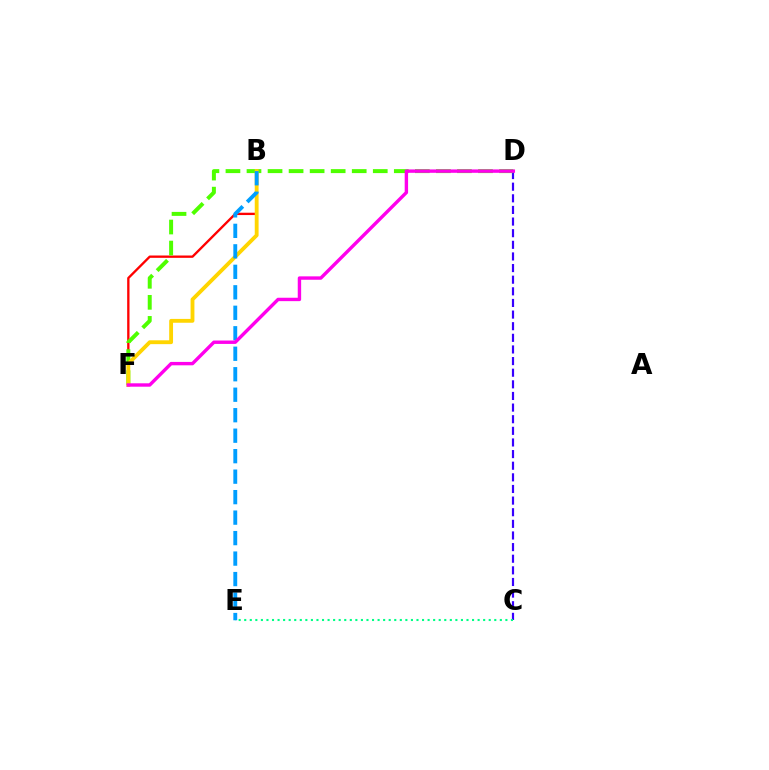{('B', 'F'): [{'color': '#ff0000', 'line_style': 'solid', 'thickness': 1.68}, {'color': '#ffd500', 'line_style': 'solid', 'thickness': 2.77}], ('C', 'D'): [{'color': '#3700ff', 'line_style': 'dashed', 'thickness': 1.58}], ('C', 'E'): [{'color': '#00ff86', 'line_style': 'dotted', 'thickness': 1.51}], ('D', 'F'): [{'color': '#4fff00', 'line_style': 'dashed', 'thickness': 2.86}, {'color': '#ff00ed', 'line_style': 'solid', 'thickness': 2.45}], ('B', 'E'): [{'color': '#009eff', 'line_style': 'dashed', 'thickness': 2.78}]}